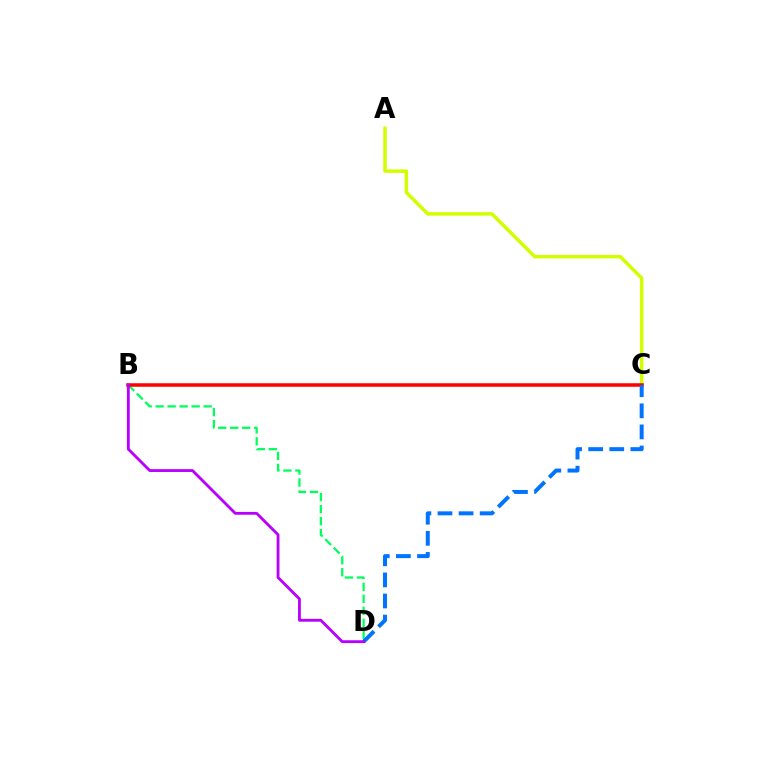{('A', 'C'): [{'color': '#d1ff00', 'line_style': 'solid', 'thickness': 2.5}], ('B', 'D'): [{'color': '#00ff5c', 'line_style': 'dashed', 'thickness': 1.63}, {'color': '#b900ff', 'line_style': 'solid', 'thickness': 2.03}], ('B', 'C'): [{'color': '#ff0000', 'line_style': 'solid', 'thickness': 2.53}], ('C', 'D'): [{'color': '#0074ff', 'line_style': 'dashed', 'thickness': 2.86}]}